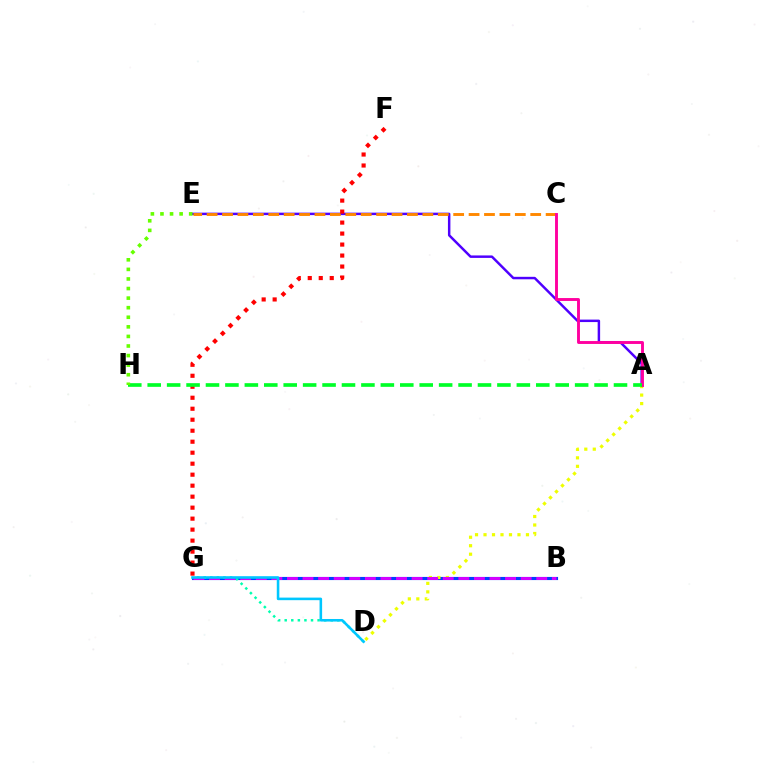{('B', 'G'): [{'color': '#003fff', 'line_style': 'solid', 'thickness': 2.26}, {'color': '#d600ff', 'line_style': 'dashed', 'thickness': 2.12}], ('A', 'E'): [{'color': '#4f00ff', 'line_style': 'solid', 'thickness': 1.78}], ('A', 'D'): [{'color': '#eeff00', 'line_style': 'dotted', 'thickness': 2.31}], ('D', 'G'): [{'color': '#00ffaf', 'line_style': 'dotted', 'thickness': 1.79}, {'color': '#00c7ff', 'line_style': 'solid', 'thickness': 1.85}], ('C', 'E'): [{'color': '#ff8800', 'line_style': 'dashed', 'thickness': 2.09}], ('A', 'C'): [{'color': '#ff00a0', 'line_style': 'solid', 'thickness': 2.09}], ('F', 'G'): [{'color': '#ff0000', 'line_style': 'dotted', 'thickness': 2.99}], ('A', 'H'): [{'color': '#00ff27', 'line_style': 'dashed', 'thickness': 2.64}], ('E', 'H'): [{'color': '#66ff00', 'line_style': 'dotted', 'thickness': 2.6}]}